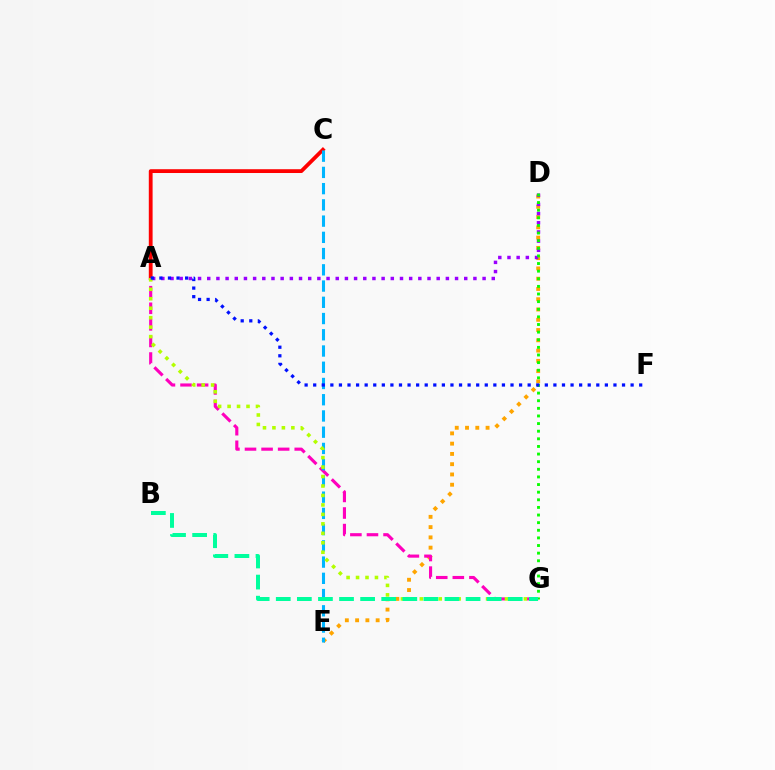{('D', 'E'): [{'color': '#ffa500', 'line_style': 'dotted', 'thickness': 2.79}], ('A', 'G'): [{'color': '#ff00bd', 'line_style': 'dashed', 'thickness': 2.25}, {'color': '#b3ff00', 'line_style': 'dotted', 'thickness': 2.57}], ('A', 'C'): [{'color': '#ff0000', 'line_style': 'solid', 'thickness': 2.73}], ('C', 'E'): [{'color': '#00b5ff', 'line_style': 'dashed', 'thickness': 2.21}], ('A', 'D'): [{'color': '#9b00ff', 'line_style': 'dotted', 'thickness': 2.49}], ('D', 'G'): [{'color': '#08ff00', 'line_style': 'dotted', 'thickness': 2.07}], ('A', 'F'): [{'color': '#0010ff', 'line_style': 'dotted', 'thickness': 2.33}], ('B', 'G'): [{'color': '#00ff9d', 'line_style': 'dashed', 'thickness': 2.87}]}